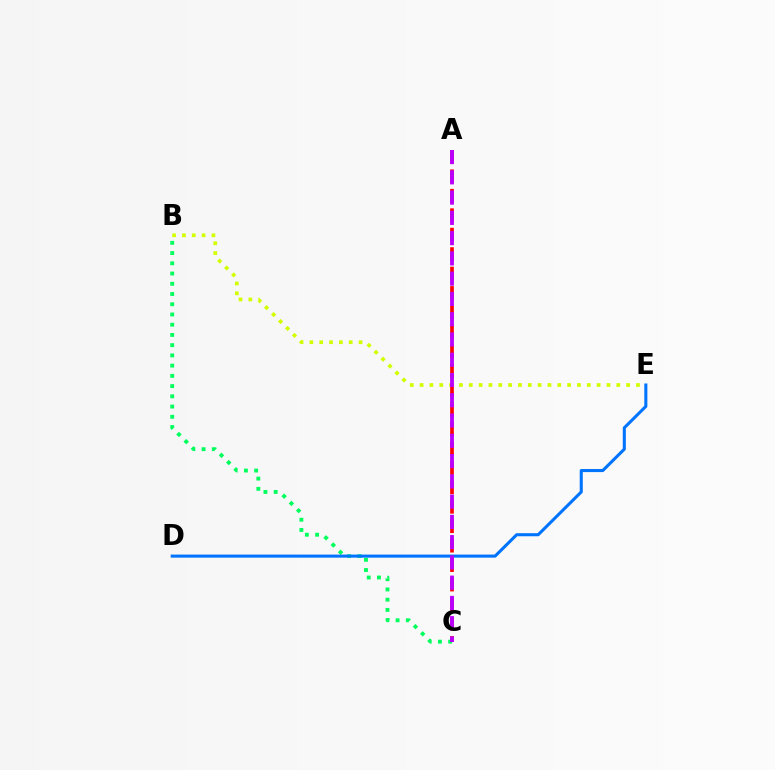{('B', 'C'): [{'color': '#00ff5c', 'line_style': 'dotted', 'thickness': 2.78}], ('B', 'E'): [{'color': '#d1ff00', 'line_style': 'dotted', 'thickness': 2.67}], ('D', 'E'): [{'color': '#0074ff', 'line_style': 'solid', 'thickness': 2.21}], ('A', 'C'): [{'color': '#ff0000', 'line_style': 'dashed', 'thickness': 2.64}, {'color': '#b900ff', 'line_style': 'dashed', 'thickness': 2.75}]}